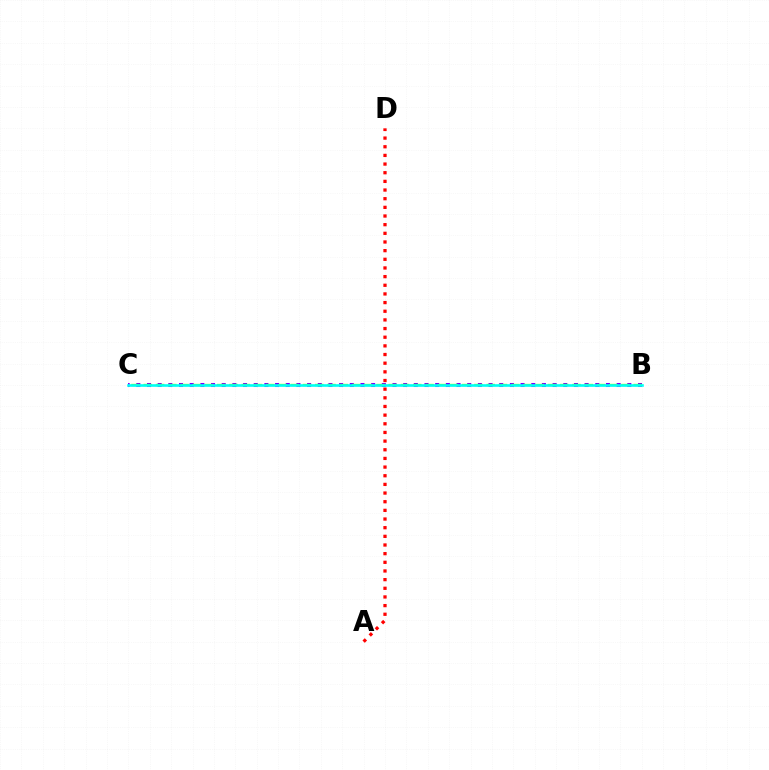{('B', 'C'): [{'color': '#7200ff', 'line_style': 'dotted', 'thickness': 2.9}, {'color': '#84ff00', 'line_style': 'dashed', 'thickness': 1.66}, {'color': '#00fff6', 'line_style': 'solid', 'thickness': 1.88}], ('A', 'D'): [{'color': '#ff0000', 'line_style': 'dotted', 'thickness': 2.35}]}